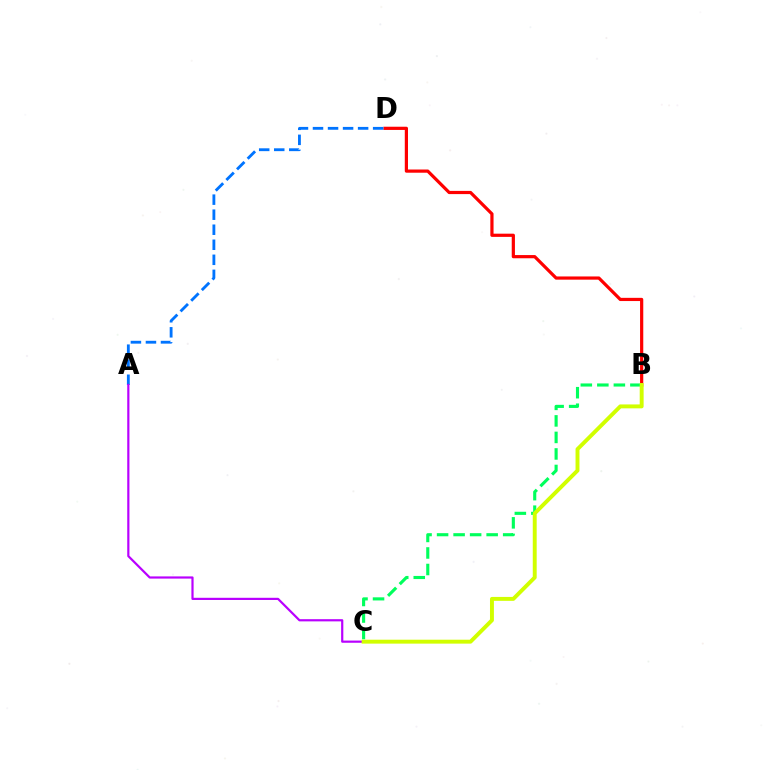{('B', 'D'): [{'color': '#ff0000', 'line_style': 'solid', 'thickness': 2.31}], ('A', 'D'): [{'color': '#0074ff', 'line_style': 'dashed', 'thickness': 2.04}], ('B', 'C'): [{'color': '#00ff5c', 'line_style': 'dashed', 'thickness': 2.24}, {'color': '#d1ff00', 'line_style': 'solid', 'thickness': 2.82}], ('A', 'C'): [{'color': '#b900ff', 'line_style': 'solid', 'thickness': 1.58}]}